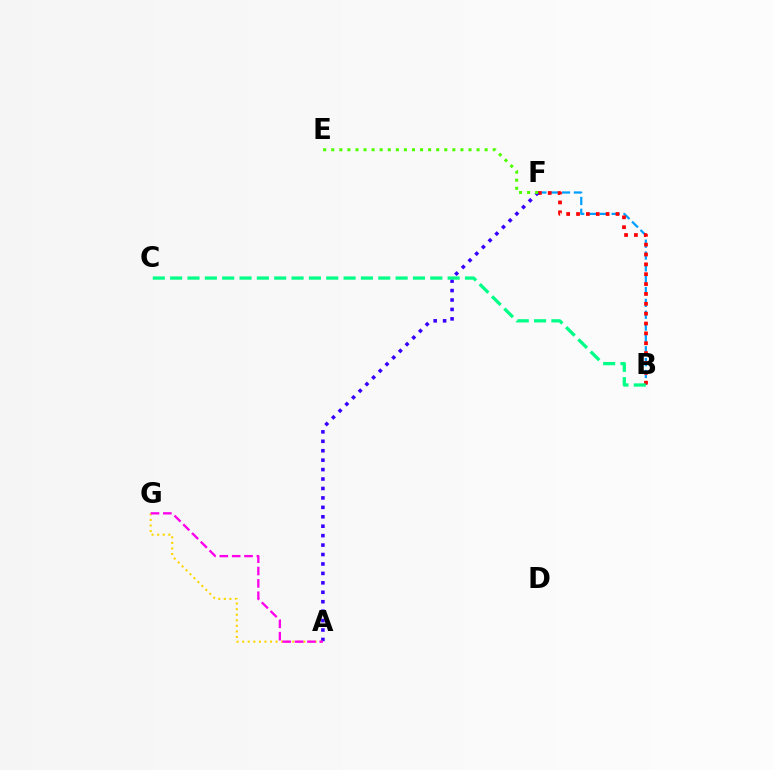{('B', 'F'): [{'color': '#009eff', 'line_style': 'dashed', 'thickness': 1.61}, {'color': '#ff0000', 'line_style': 'dotted', 'thickness': 2.68}], ('A', 'F'): [{'color': '#3700ff', 'line_style': 'dotted', 'thickness': 2.56}], ('E', 'F'): [{'color': '#4fff00', 'line_style': 'dotted', 'thickness': 2.19}], ('A', 'G'): [{'color': '#ffd500', 'line_style': 'dotted', 'thickness': 1.51}, {'color': '#ff00ed', 'line_style': 'dashed', 'thickness': 1.68}], ('B', 'C'): [{'color': '#00ff86', 'line_style': 'dashed', 'thickness': 2.36}]}